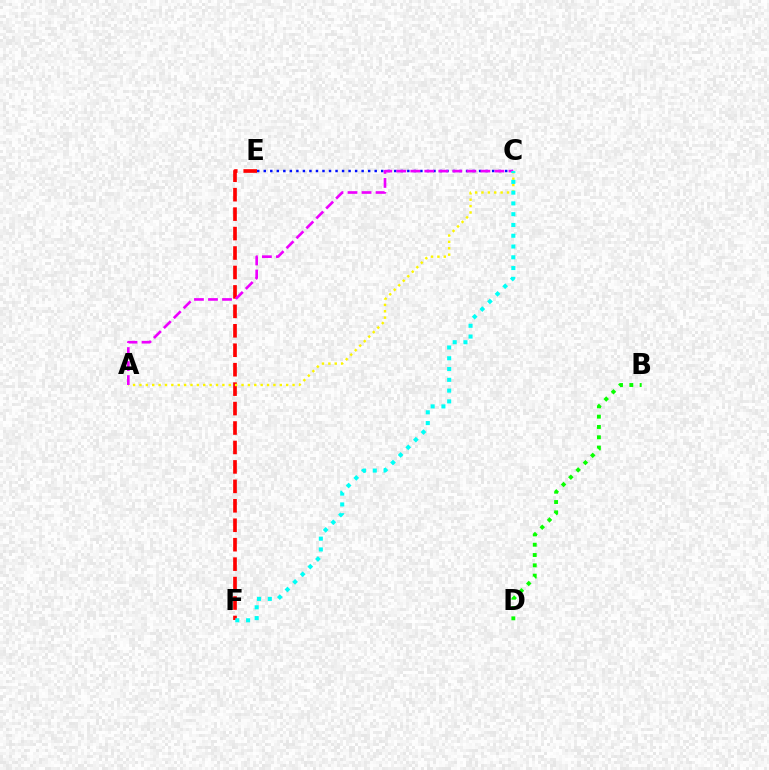{('B', 'D'): [{'color': '#08ff00', 'line_style': 'dotted', 'thickness': 2.8}], ('E', 'F'): [{'color': '#ff0000', 'line_style': 'dashed', 'thickness': 2.64}], ('A', 'C'): [{'color': '#fcf500', 'line_style': 'dotted', 'thickness': 1.73}, {'color': '#ee00ff', 'line_style': 'dashed', 'thickness': 1.91}], ('C', 'E'): [{'color': '#0010ff', 'line_style': 'dotted', 'thickness': 1.77}], ('C', 'F'): [{'color': '#00fff6', 'line_style': 'dotted', 'thickness': 2.93}]}